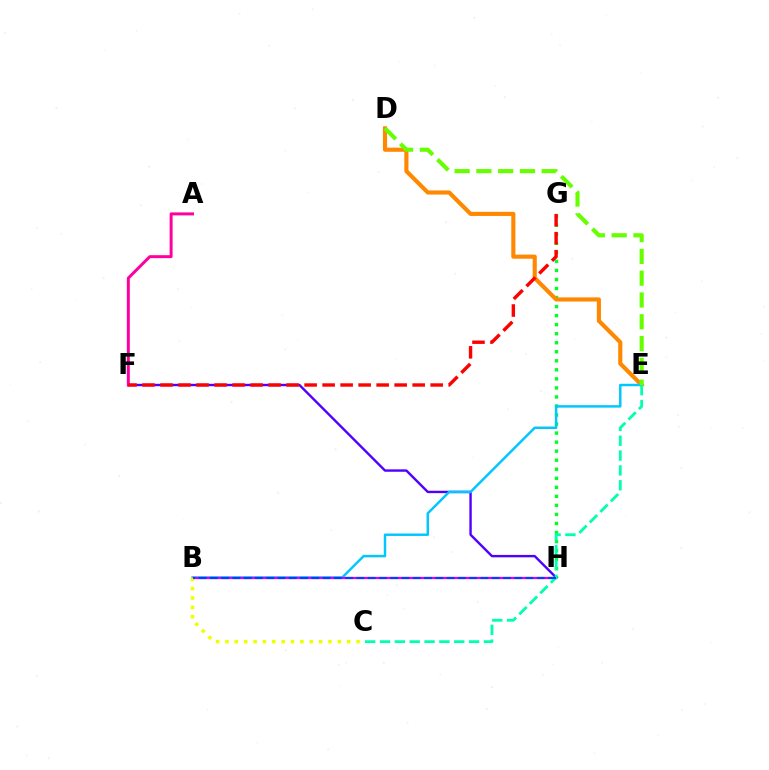{('G', 'H'): [{'color': '#00ff27', 'line_style': 'dotted', 'thickness': 2.46}], ('D', 'E'): [{'color': '#ff8800', 'line_style': 'solid', 'thickness': 2.97}, {'color': '#66ff00', 'line_style': 'dashed', 'thickness': 2.96}], ('F', 'H'): [{'color': '#4f00ff', 'line_style': 'solid', 'thickness': 1.72}], ('B', 'E'): [{'color': '#00c7ff', 'line_style': 'solid', 'thickness': 1.77}], ('A', 'F'): [{'color': '#ff00a0', 'line_style': 'solid', 'thickness': 2.15}], ('B', 'H'): [{'color': '#d600ff', 'line_style': 'solid', 'thickness': 1.63}, {'color': '#003fff', 'line_style': 'dashed', 'thickness': 1.53}], ('B', 'C'): [{'color': '#eeff00', 'line_style': 'dotted', 'thickness': 2.55}], ('C', 'E'): [{'color': '#00ffaf', 'line_style': 'dashed', 'thickness': 2.02}], ('F', 'G'): [{'color': '#ff0000', 'line_style': 'dashed', 'thickness': 2.45}]}